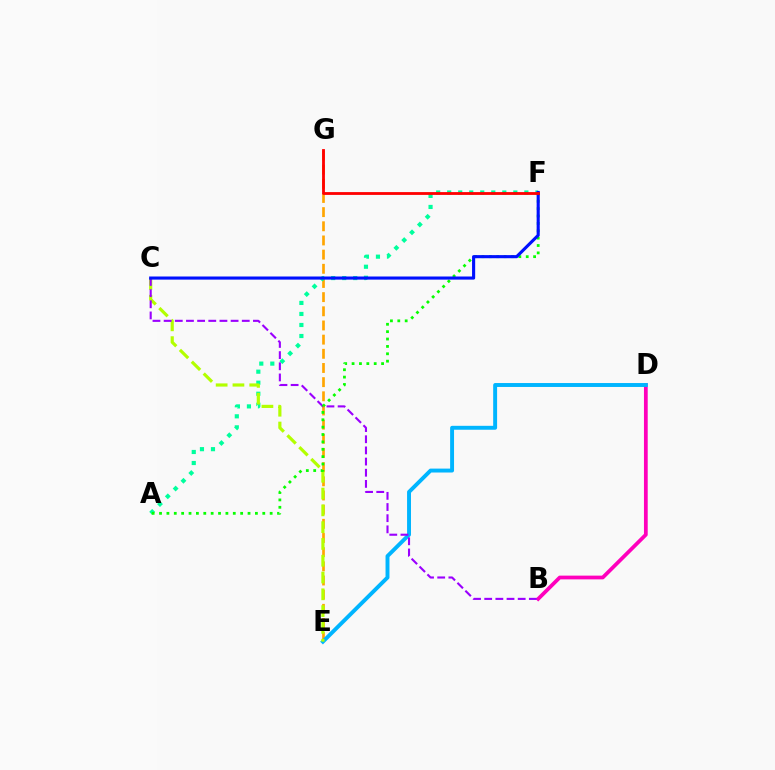{('E', 'G'): [{'color': '#ffa500', 'line_style': 'dashed', 'thickness': 1.92}], ('B', 'D'): [{'color': '#ff00bd', 'line_style': 'solid', 'thickness': 2.7}], ('D', 'E'): [{'color': '#00b5ff', 'line_style': 'solid', 'thickness': 2.82}], ('A', 'F'): [{'color': '#00ff9d', 'line_style': 'dotted', 'thickness': 3.0}, {'color': '#08ff00', 'line_style': 'dotted', 'thickness': 2.0}], ('C', 'E'): [{'color': '#b3ff00', 'line_style': 'dashed', 'thickness': 2.28}], ('B', 'C'): [{'color': '#9b00ff', 'line_style': 'dashed', 'thickness': 1.52}], ('C', 'F'): [{'color': '#0010ff', 'line_style': 'solid', 'thickness': 2.24}], ('F', 'G'): [{'color': '#ff0000', 'line_style': 'solid', 'thickness': 2.03}]}